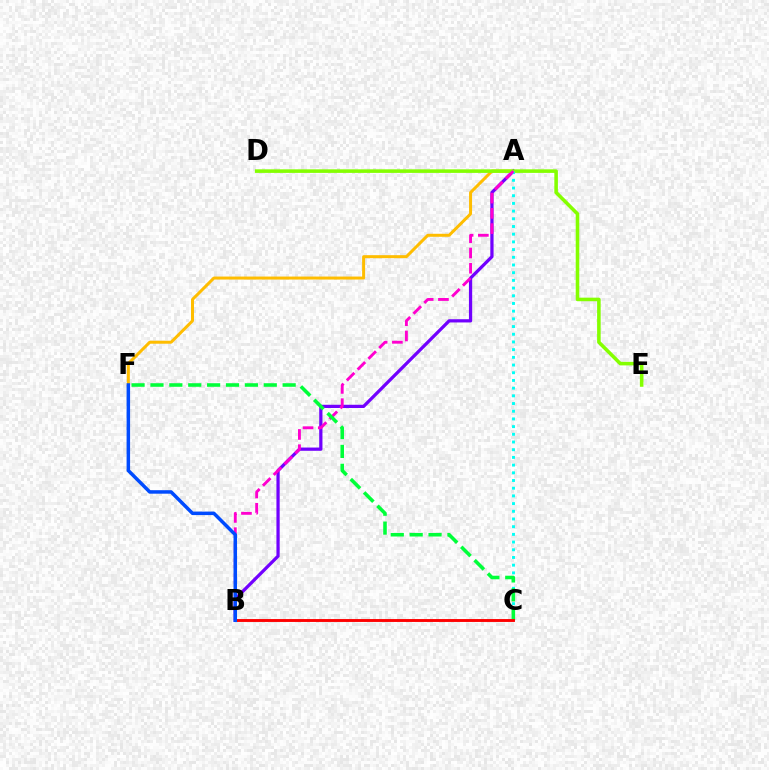{('A', 'F'): [{'color': '#ffbd00', 'line_style': 'solid', 'thickness': 2.16}], ('A', 'B'): [{'color': '#7200ff', 'line_style': 'solid', 'thickness': 2.33}, {'color': '#ff00cf', 'line_style': 'dashed', 'thickness': 2.07}], ('D', 'E'): [{'color': '#84ff00', 'line_style': 'solid', 'thickness': 2.57}], ('A', 'C'): [{'color': '#00fff6', 'line_style': 'dotted', 'thickness': 2.09}], ('C', 'F'): [{'color': '#00ff39', 'line_style': 'dashed', 'thickness': 2.57}], ('B', 'C'): [{'color': '#ff0000', 'line_style': 'solid', 'thickness': 2.09}], ('B', 'F'): [{'color': '#004bff', 'line_style': 'solid', 'thickness': 2.52}]}